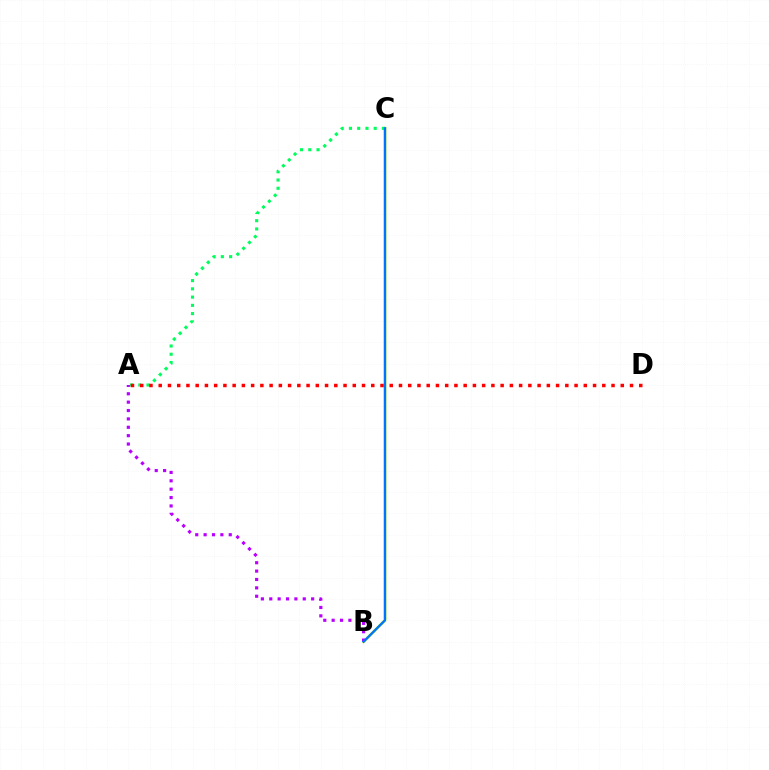{('B', 'C'): [{'color': '#d1ff00', 'line_style': 'solid', 'thickness': 1.98}, {'color': '#0074ff', 'line_style': 'solid', 'thickness': 1.69}], ('A', 'C'): [{'color': '#00ff5c', 'line_style': 'dotted', 'thickness': 2.24}], ('A', 'B'): [{'color': '#b900ff', 'line_style': 'dotted', 'thickness': 2.28}], ('A', 'D'): [{'color': '#ff0000', 'line_style': 'dotted', 'thickness': 2.51}]}